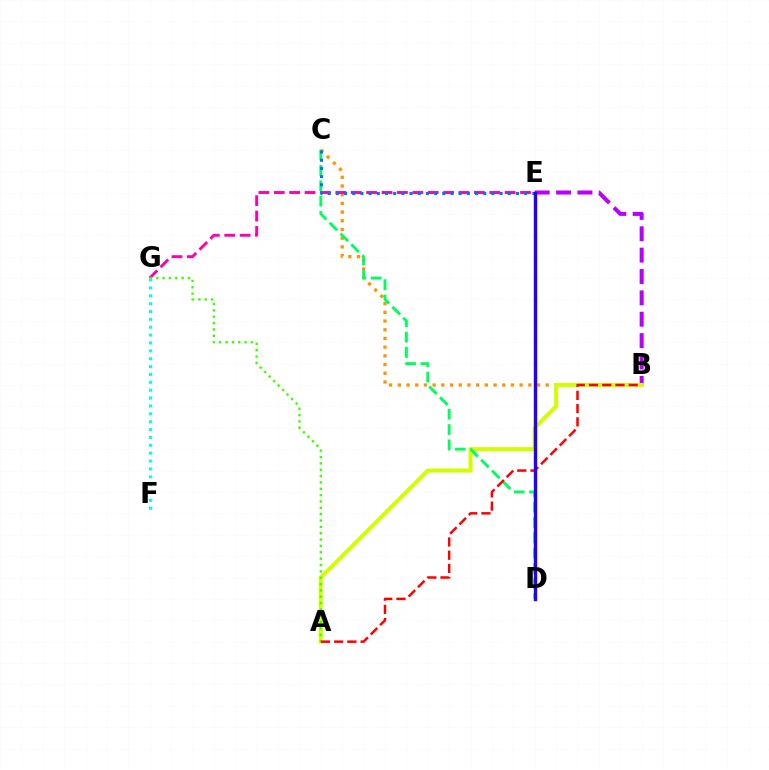{('B', 'E'): [{'color': '#b900ff', 'line_style': 'dashed', 'thickness': 2.9}], ('B', 'C'): [{'color': '#ff9400', 'line_style': 'dotted', 'thickness': 2.36}], ('E', 'G'): [{'color': '#ff00ac', 'line_style': 'dashed', 'thickness': 2.09}], ('A', 'B'): [{'color': '#d1ff00', 'line_style': 'solid', 'thickness': 2.88}, {'color': '#ff0000', 'line_style': 'dashed', 'thickness': 1.8}], ('C', 'D'): [{'color': '#00ff5c', 'line_style': 'dashed', 'thickness': 2.08}], ('C', 'E'): [{'color': '#0074ff', 'line_style': 'dotted', 'thickness': 2.22}], ('F', 'G'): [{'color': '#00fff6', 'line_style': 'dotted', 'thickness': 2.14}], ('A', 'G'): [{'color': '#3dff00', 'line_style': 'dotted', 'thickness': 1.73}], ('D', 'E'): [{'color': '#2500ff', 'line_style': 'solid', 'thickness': 2.45}]}